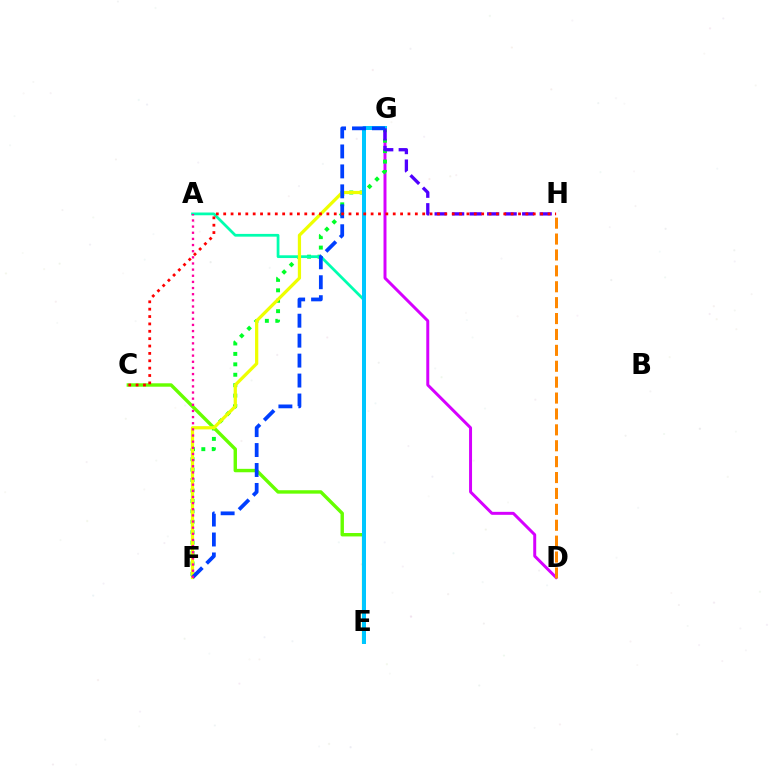{('D', 'G'): [{'color': '#d600ff', 'line_style': 'solid', 'thickness': 2.14}], ('F', 'G'): [{'color': '#00ff27', 'line_style': 'dotted', 'thickness': 2.83}, {'color': '#eeff00', 'line_style': 'solid', 'thickness': 2.33}, {'color': '#003fff', 'line_style': 'dashed', 'thickness': 2.71}], ('D', 'H'): [{'color': '#ff8800', 'line_style': 'dashed', 'thickness': 2.16}], ('C', 'E'): [{'color': '#66ff00', 'line_style': 'solid', 'thickness': 2.46}], ('A', 'E'): [{'color': '#00ffaf', 'line_style': 'solid', 'thickness': 1.98}], ('E', 'G'): [{'color': '#00c7ff', 'line_style': 'solid', 'thickness': 2.88}], ('G', 'H'): [{'color': '#4f00ff', 'line_style': 'dashed', 'thickness': 2.38}], ('C', 'H'): [{'color': '#ff0000', 'line_style': 'dotted', 'thickness': 2.0}], ('A', 'F'): [{'color': '#ff00a0', 'line_style': 'dotted', 'thickness': 1.67}]}